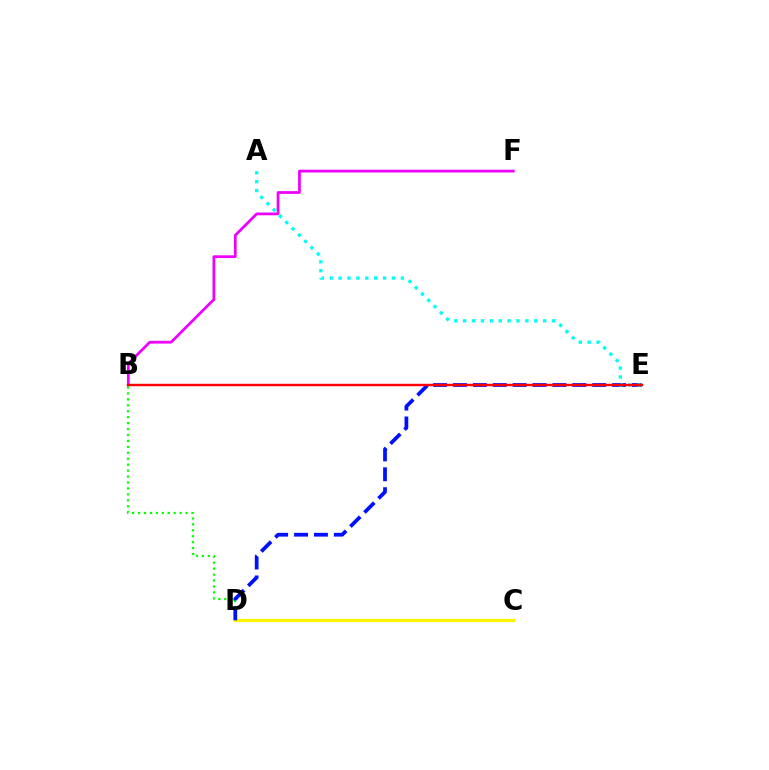{('B', 'F'): [{'color': '#ee00ff', 'line_style': 'solid', 'thickness': 1.98}], ('B', 'D'): [{'color': '#08ff00', 'line_style': 'dotted', 'thickness': 1.61}], ('C', 'D'): [{'color': '#fcf500', 'line_style': 'solid', 'thickness': 2.3}], ('D', 'E'): [{'color': '#0010ff', 'line_style': 'dashed', 'thickness': 2.7}], ('A', 'E'): [{'color': '#00fff6', 'line_style': 'dotted', 'thickness': 2.42}], ('B', 'E'): [{'color': '#ff0000', 'line_style': 'solid', 'thickness': 1.75}]}